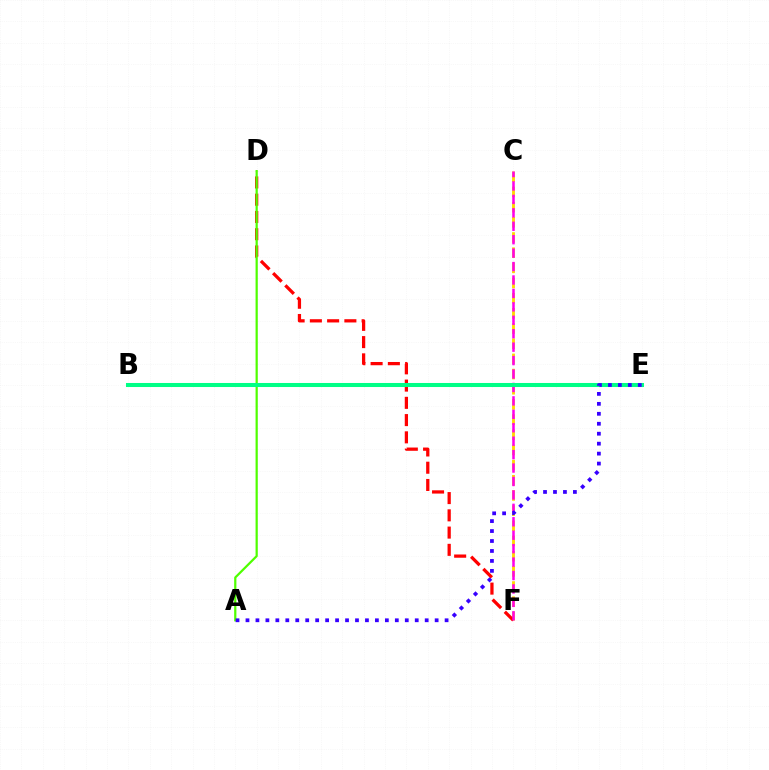{('C', 'F'): [{'color': '#ffd500', 'line_style': 'dashed', 'thickness': 2.06}, {'color': '#ff00ed', 'line_style': 'dashed', 'thickness': 1.82}], ('D', 'F'): [{'color': '#ff0000', 'line_style': 'dashed', 'thickness': 2.34}], ('A', 'D'): [{'color': '#4fff00', 'line_style': 'solid', 'thickness': 1.6}], ('B', 'E'): [{'color': '#009eff', 'line_style': 'solid', 'thickness': 1.63}, {'color': '#00ff86', 'line_style': 'solid', 'thickness': 2.91}], ('A', 'E'): [{'color': '#3700ff', 'line_style': 'dotted', 'thickness': 2.71}]}